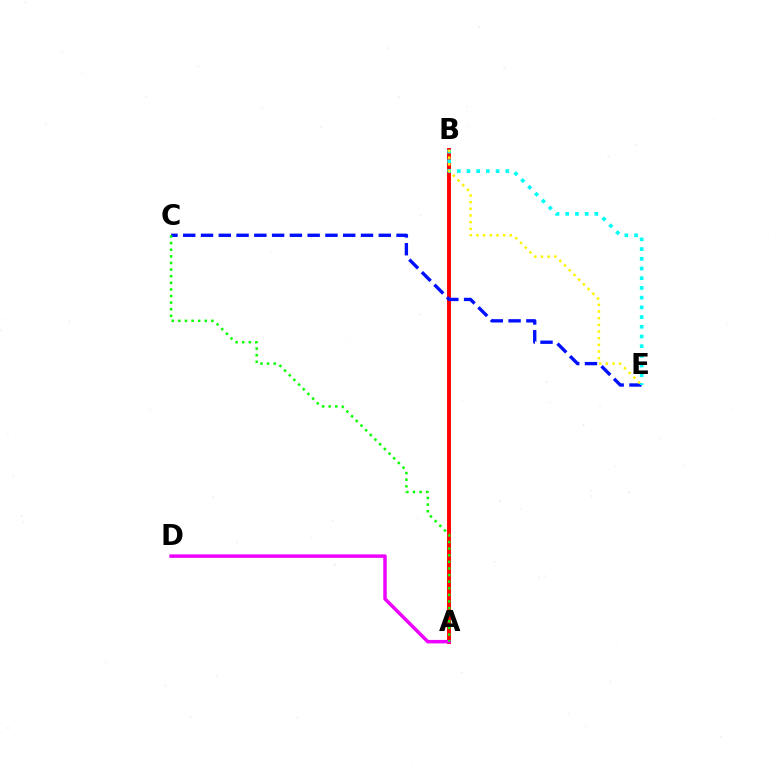{('A', 'B'): [{'color': '#ff0000', 'line_style': 'solid', 'thickness': 2.83}], ('C', 'E'): [{'color': '#0010ff', 'line_style': 'dashed', 'thickness': 2.41}], ('A', 'D'): [{'color': '#ee00ff', 'line_style': 'solid', 'thickness': 2.5}], ('B', 'E'): [{'color': '#00fff6', 'line_style': 'dotted', 'thickness': 2.64}, {'color': '#fcf500', 'line_style': 'dotted', 'thickness': 1.81}], ('A', 'C'): [{'color': '#08ff00', 'line_style': 'dotted', 'thickness': 1.8}]}